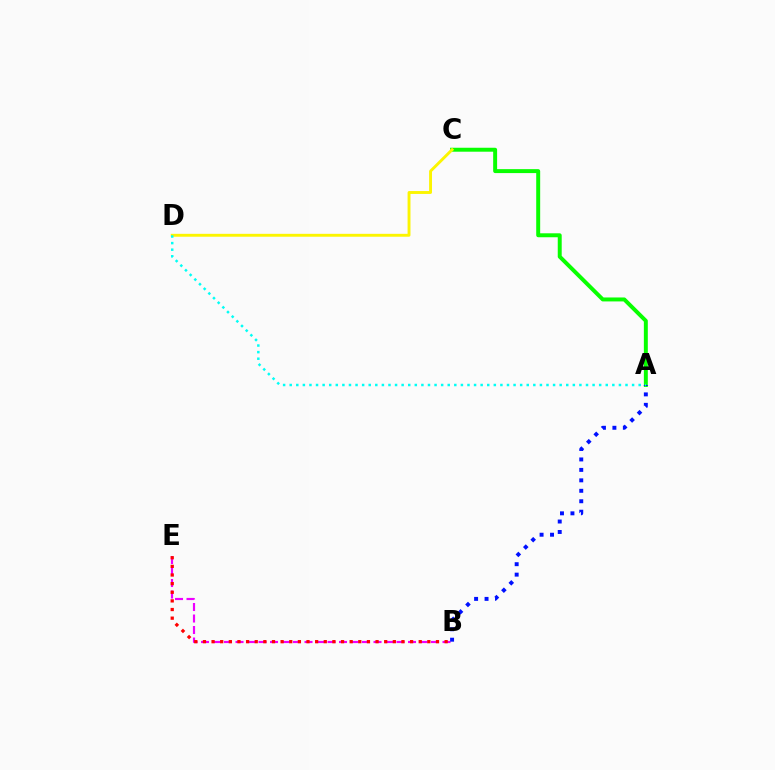{('A', 'C'): [{'color': '#08ff00', 'line_style': 'solid', 'thickness': 2.85}], ('B', 'E'): [{'color': '#ee00ff', 'line_style': 'dashed', 'thickness': 1.56}, {'color': '#ff0000', 'line_style': 'dotted', 'thickness': 2.35}], ('A', 'B'): [{'color': '#0010ff', 'line_style': 'dotted', 'thickness': 2.84}], ('C', 'D'): [{'color': '#fcf500', 'line_style': 'solid', 'thickness': 2.09}], ('A', 'D'): [{'color': '#00fff6', 'line_style': 'dotted', 'thickness': 1.79}]}